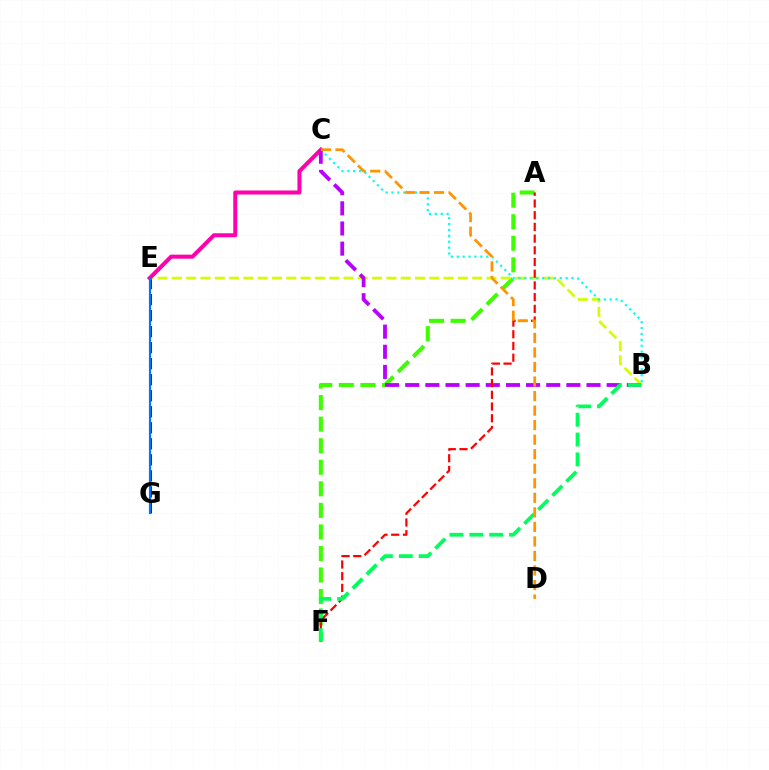{('A', 'F'): [{'color': '#3dff00', 'line_style': 'dashed', 'thickness': 2.93}, {'color': '#ff0000', 'line_style': 'dashed', 'thickness': 1.59}], ('E', 'G'): [{'color': '#2500ff', 'line_style': 'dashed', 'thickness': 2.18}, {'color': '#0074ff', 'line_style': 'solid', 'thickness': 1.55}], ('B', 'E'): [{'color': '#d1ff00', 'line_style': 'dashed', 'thickness': 1.94}], ('C', 'E'): [{'color': '#ff00ac', 'line_style': 'solid', 'thickness': 2.9}], ('B', 'C'): [{'color': '#00fff6', 'line_style': 'dotted', 'thickness': 1.6}, {'color': '#b900ff', 'line_style': 'dashed', 'thickness': 2.74}], ('B', 'F'): [{'color': '#00ff5c', 'line_style': 'dashed', 'thickness': 2.7}], ('C', 'D'): [{'color': '#ff9400', 'line_style': 'dashed', 'thickness': 1.97}]}